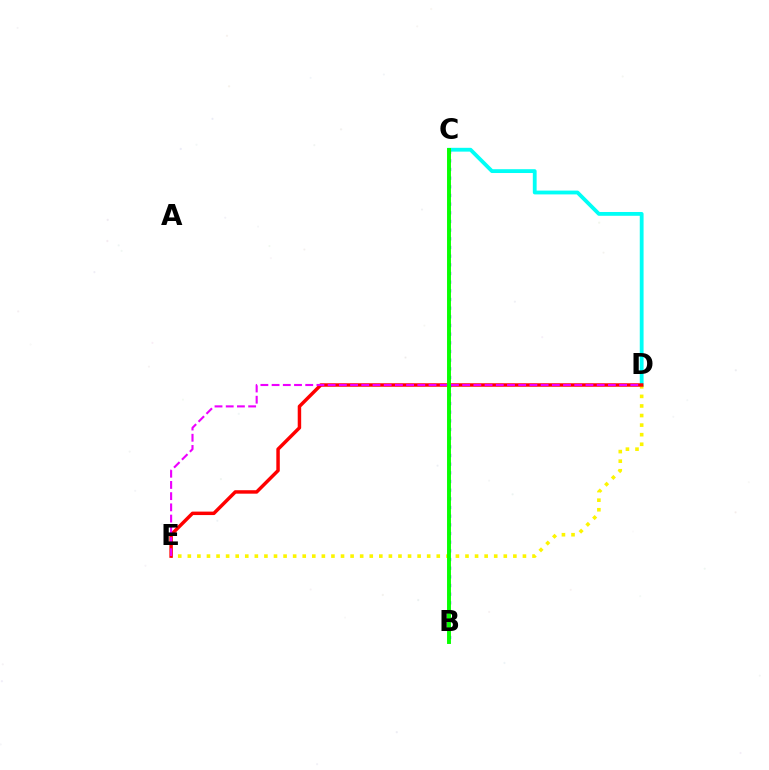{('C', 'D'): [{'color': '#00fff6', 'line_style': 'solid', 'thickness': 2.75}], ('D', 'E'): [{'color': '#fcf500', 'line_style': 'dotted', 'thickness': 2.6}, {'color': '#ff0000', 'line_style': 'solid', 'thickness': 2.49}, {'color': '#ee00ff', 'line_style': 'dashed', 'thickness': 1.52}], ('B', 'C'): [{'color': '#0010ff', 'line_style': 'dotted', 'thickness': 2.36}, {'color': '#08ff00', 'line_style': 'solid', 'thickness': 2.82}]}